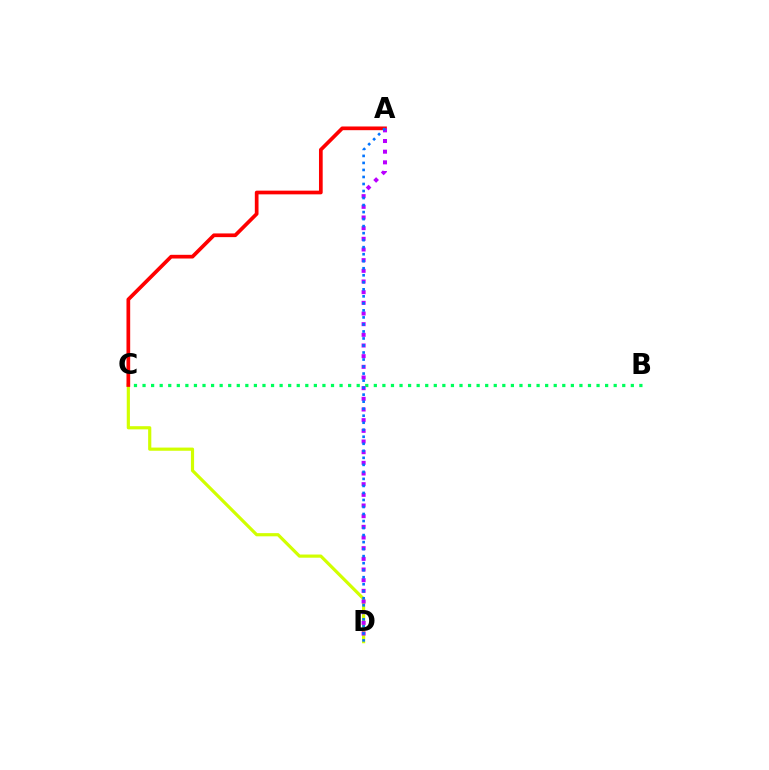{('B', 'C'): [{'color': '#00ff5c', 'line_style': 'dotted', 'thickness': 2.33}], ('C', 'D'): [{'color': '#d1ff00', 'line_style': 'solid', 'thickness': 2.29}], ('A', 'C'): [{'color': '#ff0000', 'line_style': 'solid', 'thickness': 2.67}], ('A', 'D'): [{'color': '#b900ff', 'line_style': 'dotted', 'thickness': 2.9}, {'color': '#0074ff', 'line_style': 'dotted', 'thickness': 1.91}]}